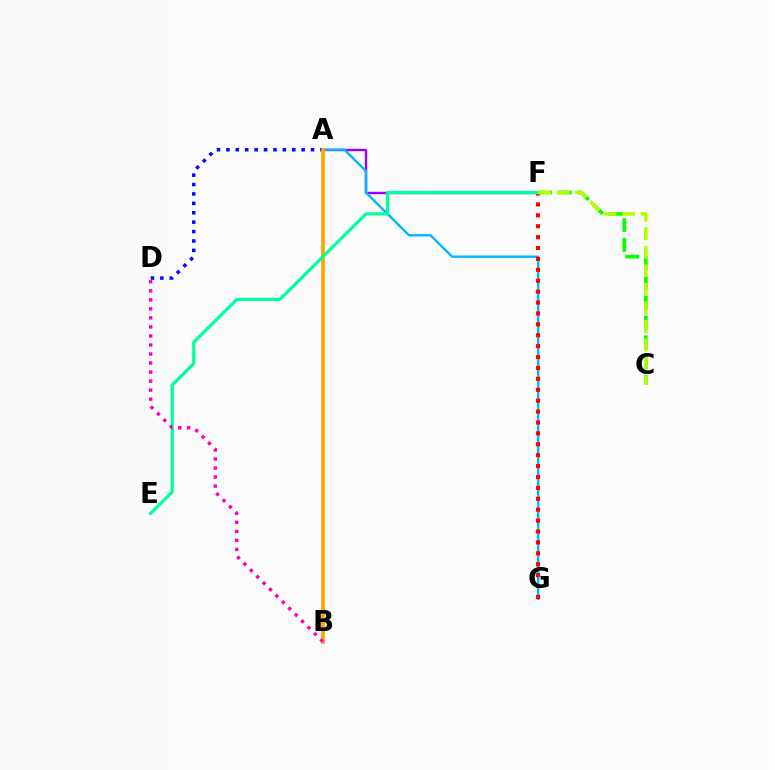{('A', 'F'): [{'color': '#9b00ff', 'line_style': 'solid', 'thickness': 1.71}], ('A', 'G'): [{'color': '#00b5ff', 'line_style': 'solid', 'thickness': 1.7}], ('A', 'D'): [{'color': '#0010ff', 'line_style': 'dotted', 'thickness': 2.55}], ('F', 'G'): [{'color': '#ff0000', 'line_style': 'dotted', 'thickness': 2.96}], ('A', 'B'): [{'color': '#ffa500', 'line_style': 'solid', 'thickness': 2.68}], ('C', 'F'): [{'color': '#08ff00', 'line_style': 'dashed', 'thickness': 2.69}, {'color': '#b3ff00', 'line_style': 'dashed', 'thickness': 2.52}], ('E', 'F'): [{'color': '#00ff9d', 'line_style': 'solid', 'thickness': 2.31}], ('B', 'D'): [{'color': '#ff00bd', 'line_style': 'dotted', 'thickness': 2.45}]}